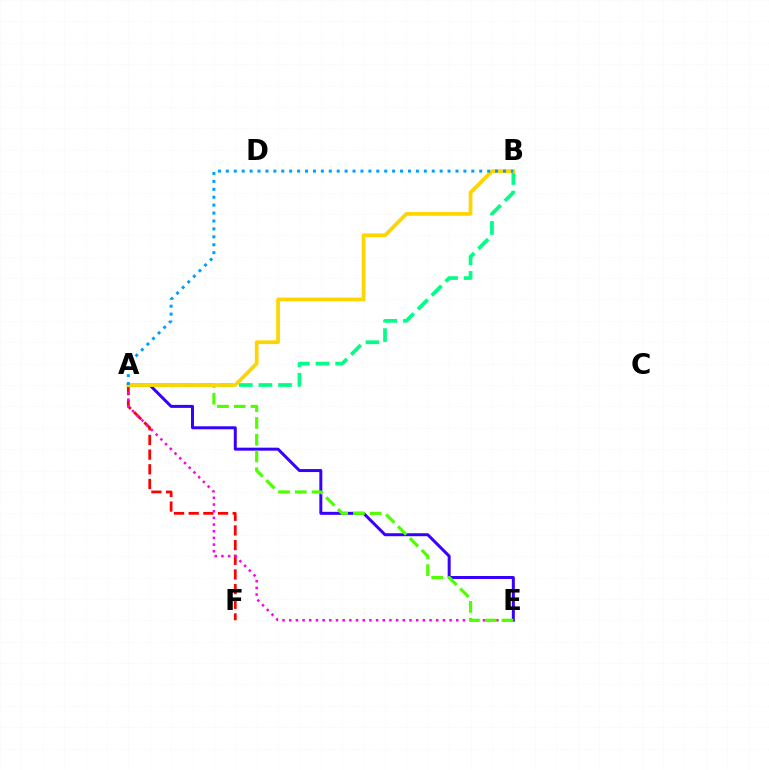{('A', 'E'): [{'color': '#3700ff', 'line_style': 'solid', 'thickness': 2.15}, {'color': '#ff00ed', 'line_style': 'dotted', 'thickness': 1.82}, {'color': '#4fff00', 'line_style': 'dashed', 'thickness': 2.28}], ('A', 'F'): [{'color': '#ff0000', 'line_style': 'dashed', 'thickness': 1.99}], ('A', 'B'): [{'color': '#00ff86', 'line_style': 'dashed', 'thickness': 2.66}, {'color': '#ffd500', 'line_style': 'solid', 'thickness': 2.67}, {'color': '#009eff', 'line_style': 'dotted', 'thickness': 2.15}]}